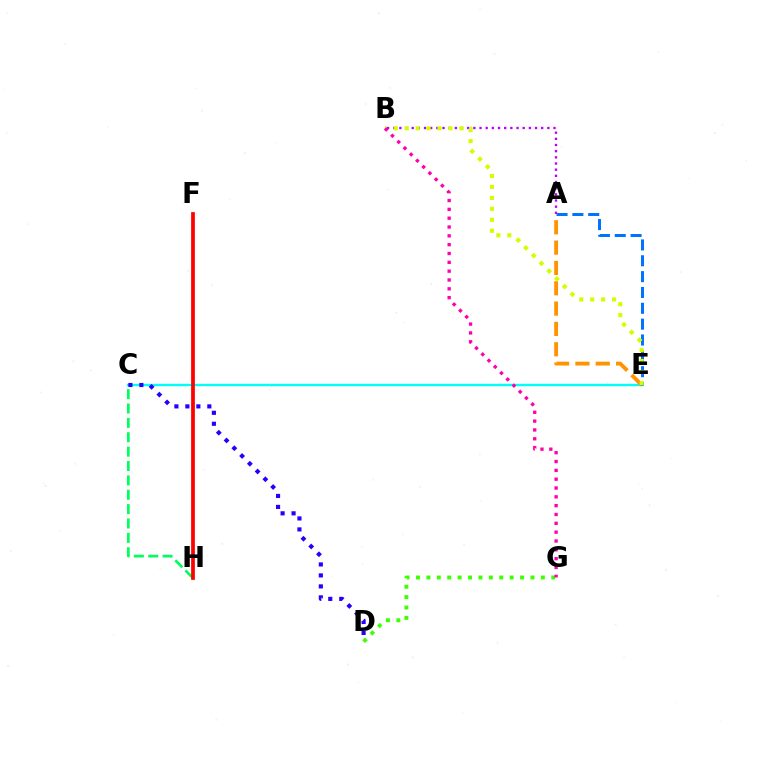{('C', 'H'): [{'color': '#00ff5c', 'line_style': 'dashed', 'thickness': 1.95}], ('D', 'G'): [{'color': '#3dff00', 'line_style': 'dotted', 'thickness': 2.83}], ('C', 'E'): [{'color': '#00fff6', 'line_style': 'solid', 'thickness': 1.7}], ('A', 'E'): [{'color': '#0074ff', 'line_style': 'dashed', 'thickness': 2.15}, {'color': '#ff9400', 'line_style': 'dashed', 'thickness': 2.76}], ('A', 'B'): [{'color': '#b900ff', 'line_style': 'dotted', 'thickness': 1.68}], ('B', 'E'): [{'color': '#d1ff00', 'line_style': 'dotted', 'thickness': 2.97}], ('B', 'G'): [{'color': '#ff00ac', 'line_style': 'dotted', 'thickness': 2.4}], ('C', 'D'): [{'color': '#2500ff', 'line_style': 'dotted', 'thickness': 2.98}], ('F', 'H'): [{'color': '#ff0000', 'line_style': 'solid', 'thickness': 2.7}]}